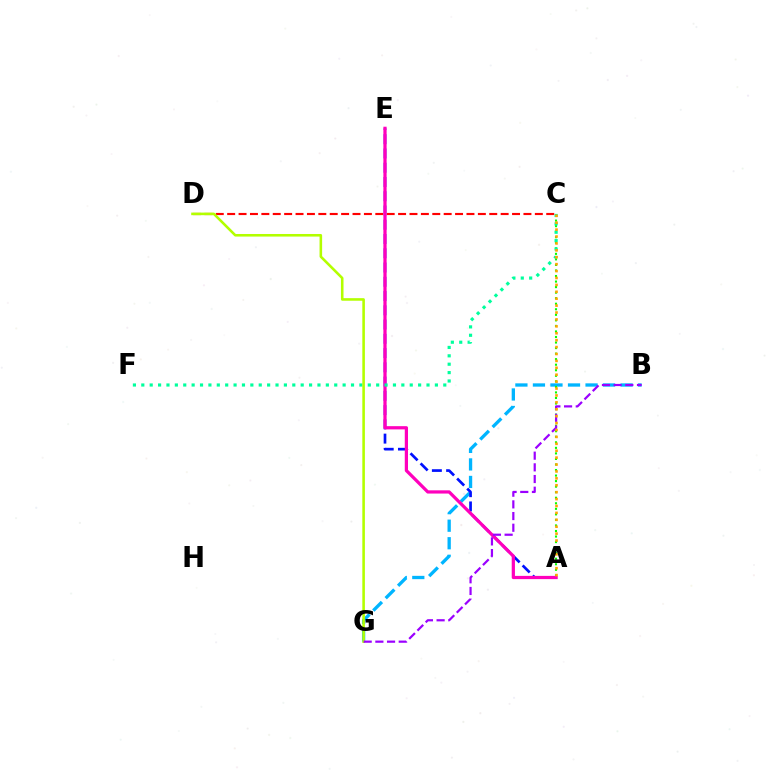{('B', 'G'): [{'color': '#00b5ff', 'line_style': 'dashed', 'thickness': 2.38}, {'color': '#9b00ff', 'line_style': 'dashed', 'thickness': 1.59}], ('A', 'E'): [{'color': '#0010ff', 'line_style': 'dashed', 'thickness': 1.94}, {'color': '#ff00bd', 'line_style': 'solid', 'thickness': 2.33}], ('A', 'C'): [{'color': '#08ff00', 'line_style': 'dotted', 'thickness': 1.51}, {'color': '#ffa500', 'line_style': 'dotted', 'thickness': 1.88}], ('C', 'D'): [{'color': '#ff0000', 'line_style': 'dashed', 'thickness': 1.55}], ('C', 'F'): [{'color': '#00ff9d', 'line_style': 'dotted', 'thickness': 2.28}], ('D', 'G'): [{'color': '#b3ff00', 'line_style': 'solid', 'thickness': 1.86}]}